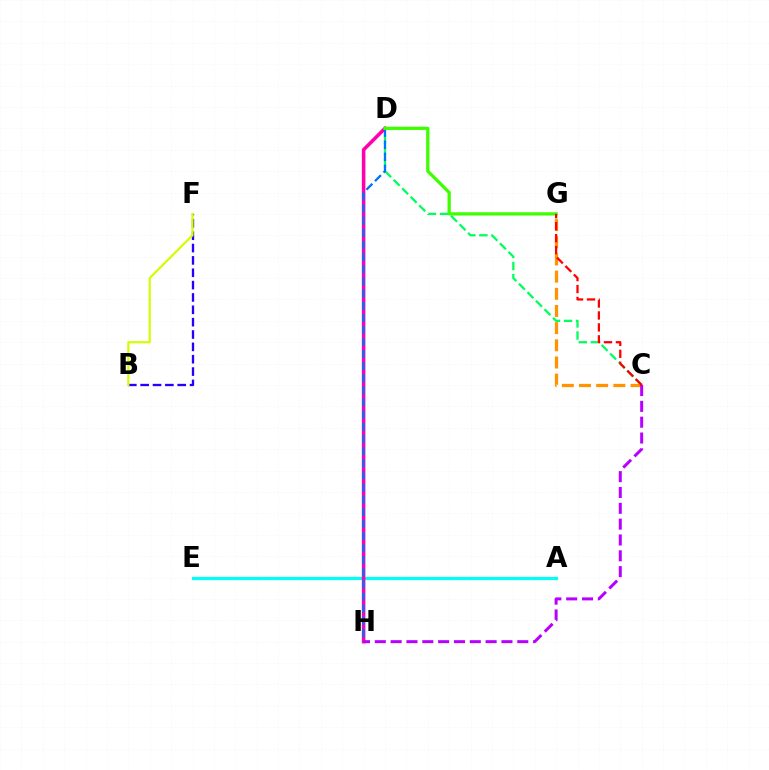{('B', 'F'): [{'color': '#2500ff', 'line_style': 'dashed', 'thickness': 1.68}, {'color': '#d1ff00', 'line_style': 'solid', 'thickness': 1.58}], ('A', 'E'): [{'color': '#00fff6', 'line_style': 'solid', 'thickness': 2.28}], ('C', 'D'): [{'color': '#00ff5c', 'line_style': 'dashed', 'thickness': 1.64}], ('D', 'H'): [{'color': '#ff00ac', 'line_style': 'solid', 'thickness': 2.56}, {'color': '#0074ff', 'line_style': 'dashed', 'thickness': 1.65}], ('C', 'G'): [{'color': '#ff9400', 'line_style': 'dashed', 'thickness': 2.33}, {'color': '#ff0000', 'line_style': 'dashed', 'thickness': 1.62}], ('C', 'H'): [{'color': '#b900ff', 'line_style': 'dashed', 'thickness': 2.15}], ('D', 'G'): [{'color': '#3dff00', 'line_style': 'solid', 'thickness': 2.35}]}